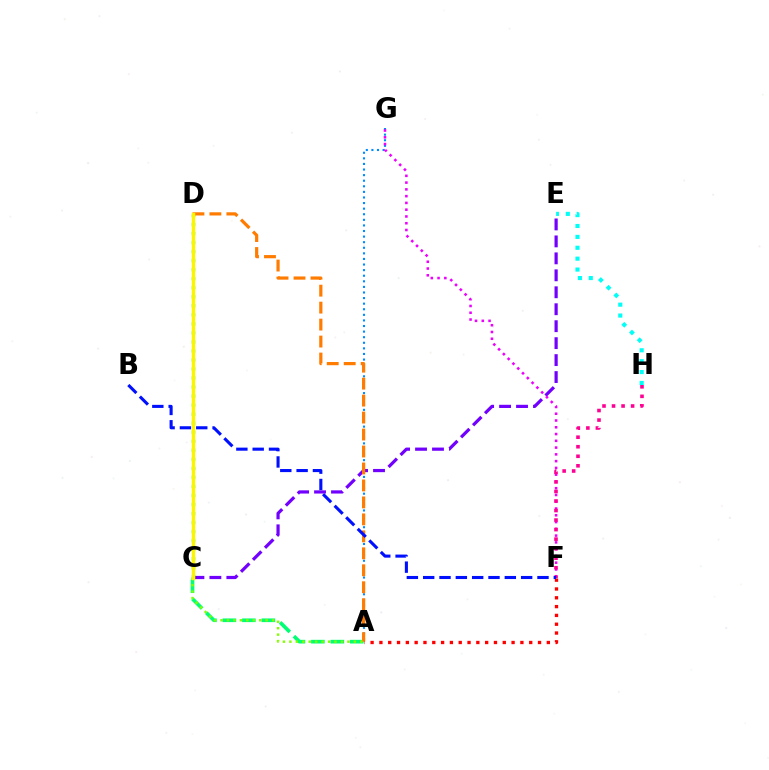{('E', 'H'): [{'color': '#00fff6', 'line_style': 'dotted', 'thickness': 2.96}], ('C', 'E'): [{'color': '#7200ff', 'line_style': 'dashed', 'thickness': 2.3}], ('C', 'D'): [{'color': '#08ff00', 'line_style': 'dotted', 'thickness': 2.45}, {'color': '#fcf500', 'line_style': 'solid', 'thickness': 2.48}], ('A', 'G'): [{'color': '#008cff', 'line_style': 'dotted', 'thickness': 1.52}], ('A', 'C'): [{'color': '#00ff74', 'line_style': 'dashed', 'thickness': 2.64}, {'color': '#84ff00', 'line_style': 'dotted', 'thickness': 1.75}], ('F', 'G'): [{'color': '#ee00ff', 'line_style': 'dotted', 'thickness': 1.84}], ('F', 'H'): [{'color': '#ff0094', 'line_style': 'dotted', 'thickness': 2.59}], ('A', 'D'): [{'color': '#ff7c00', 'line_style': 'dashed', 'thickness': 2.31}], ('A', 'F'): [{'color': '#ff0000', 'line_style': 'dotted', 'thickness': 2.39}], ('B', 'F'): [{'color': '#0010ff', 'line_style': 'dashed', 'thickness': 2.22}]}